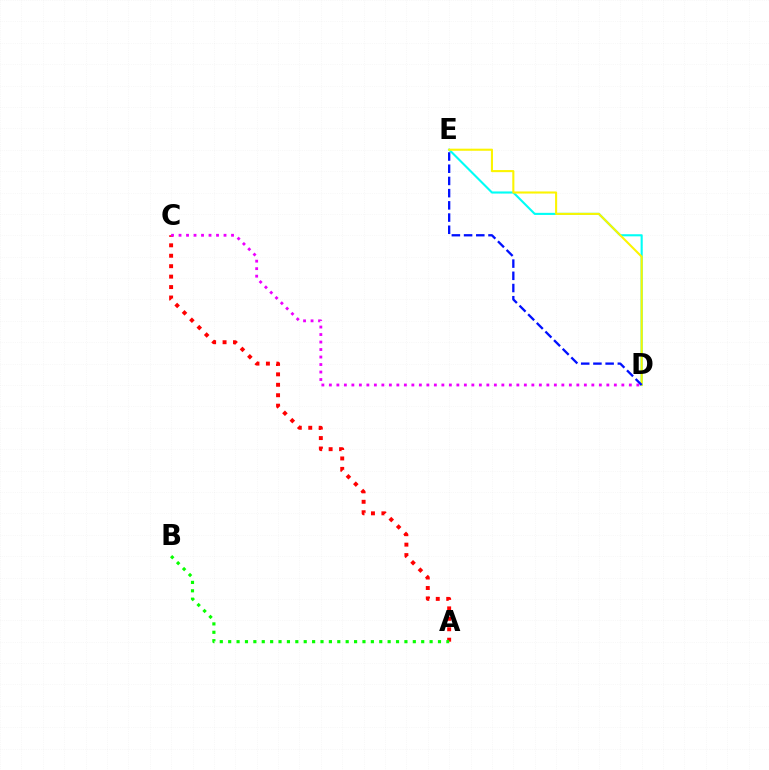{('D', 'E'): [{'color': '#00fff6', 'line_style': 'solid', 'thickness': 1.52}, {'color': '#fcf500', 'line_style': 'solid', 'thickness': 1.5}, {'color': '#0010ff', 'line_style': 'dashed', 'thickness': 1.66}], ('A', 'C'): [{'color': '#ff0000', 'line_style': 'dotted', 'thickness': 2.84}], ('C', 'D'): [{'color': '#ee00ff', 'line_style': 'dotted', 'thickness': 2.04}], ('A', 'B'): [{'color': '#08ff00', 'line_style': 'dotted', 'thickness': 2.28}]}